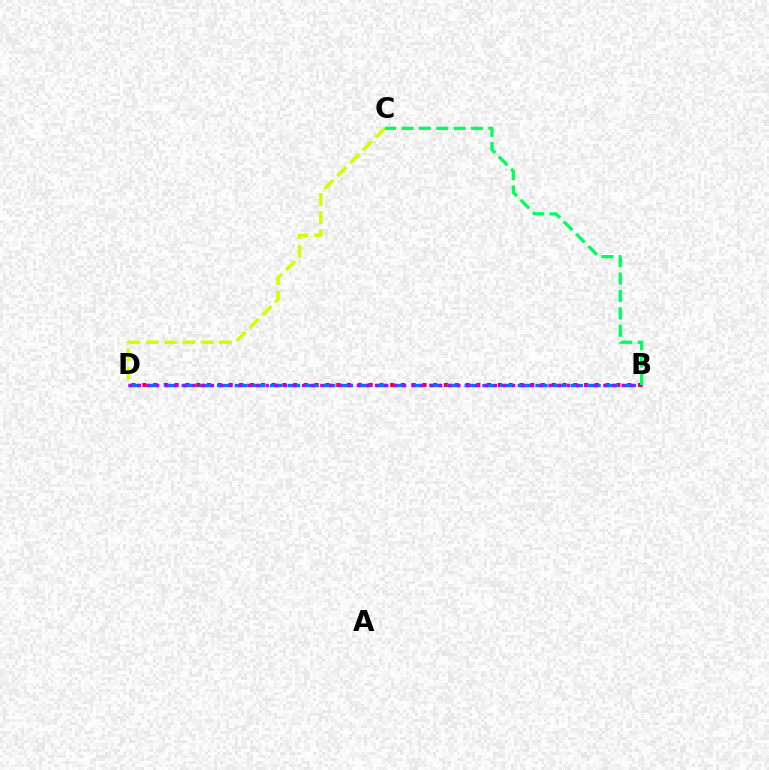{('B', 'D'): [{'color': '#ff0000', 'line_style': 'dotted', 'thickness': 2.93}, {'color': '#0074ff', 'line_style': 'dashed', 'thickness': 2.4}, {'color': '#b900ff', 'line_style': 'dotted', 'thickness': 2.48}], ('C', 'D'): [{'color': '#d1ff00', 'line_style': 'dashed', 'thickness': 2.48}], ('B', 'C'): [{'color': '#00ff5c', 'line_style': 'dashed', 'thickness': 2.36}]}